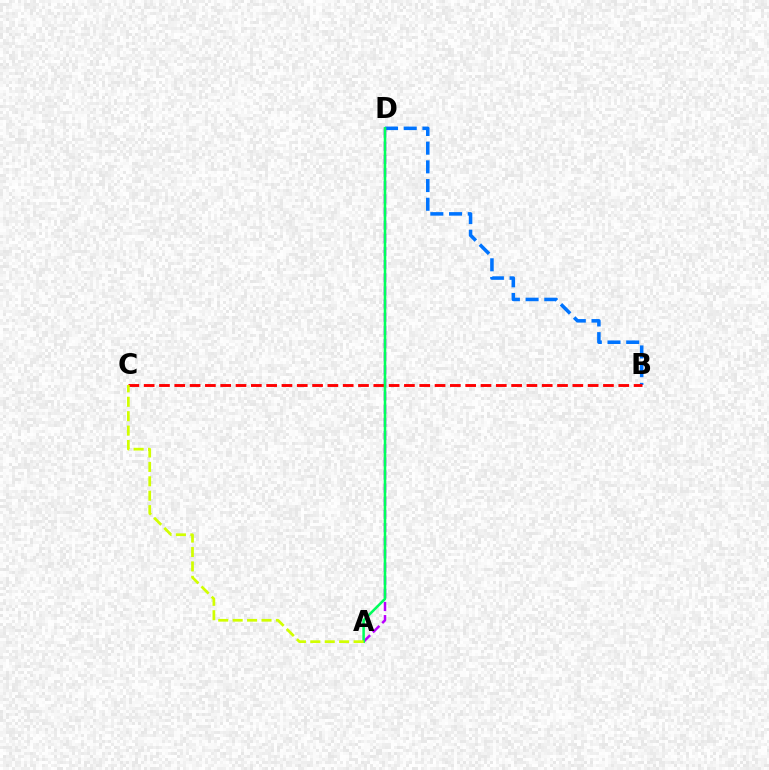{('B', 'D'): [{'color': '#0074ff', 'line_style': 'dashed', 'thickness': 2.54}], ('A', 'D'): [{'color': '#b900ff', 'line_style': 'dashed', 'thickness': 1.79}, {'color': '#00ff5c', 'line_style': 'solid', 'thickness': 1.83}], ('B', 'C'): [{'color': '#ff0000', 'line_style': 'dashed', 'thickness': 2.08}], ('A', 'C'): [{'color': '#d1ff00', 'line_style': 'dashed', 'thickness': 1.96}]}